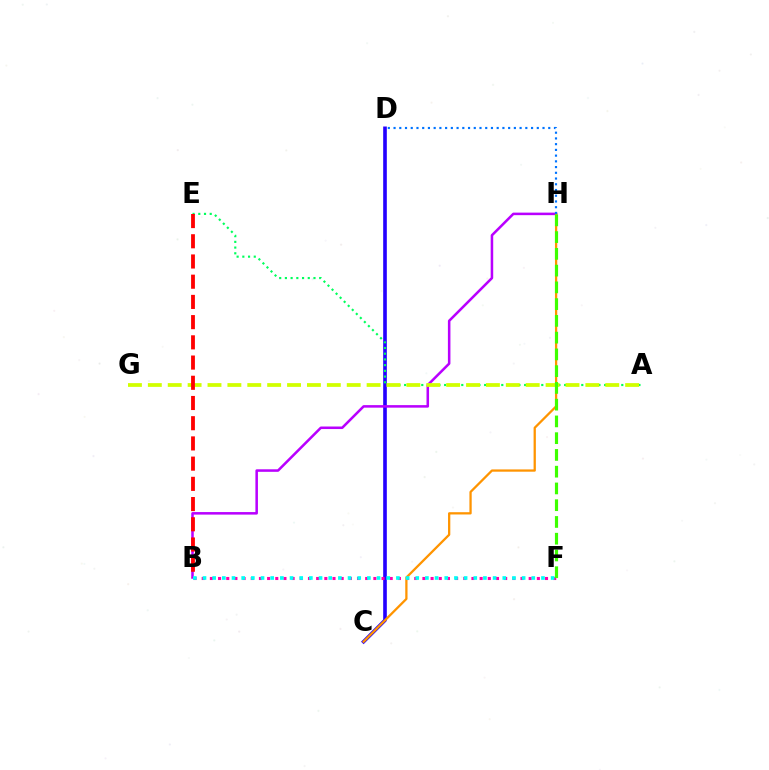{('C', 'D'): [{'color': '#2500ff', 'line_style': 'solid', 'thickness': 2.62}], ('A', 'E'): [{'color': '#00ff5c', 'line_style': 'dotted', 'thickness': 1.55}], ('B', 'H'): [{'color': '#b900ff', 'line_style': 'solid', 'thickness': 1.83}], ('B', 'F'): [{'color': '#ff00ac', 'line_style': 'dotted', 'thickness': 2.22}, {'color': '#00fff6', 'line_style': 'dotted', 'thickness': 2.63}], ('A', 'G'): [{'color': '#d1ff00', 'line_style': 'dashed', 'thickness': 2.7}], ('C', 'H'): [{'color': '#ff9400', 'line_style': 'solid', 'thickness': 1.64}], ('D', 'H'): [{'color': '#0074ff', 'line_style': 'dotted', 'thickness': 1.56}], ('F', 'H'): [{'color': '#3dff00', 'line_style': 'dashed', 'thickness': 2.28}], ('B', 'E'): [{'color': '#ff0000', 'line_style': 'dashed', 'thickness': 2.75}]}